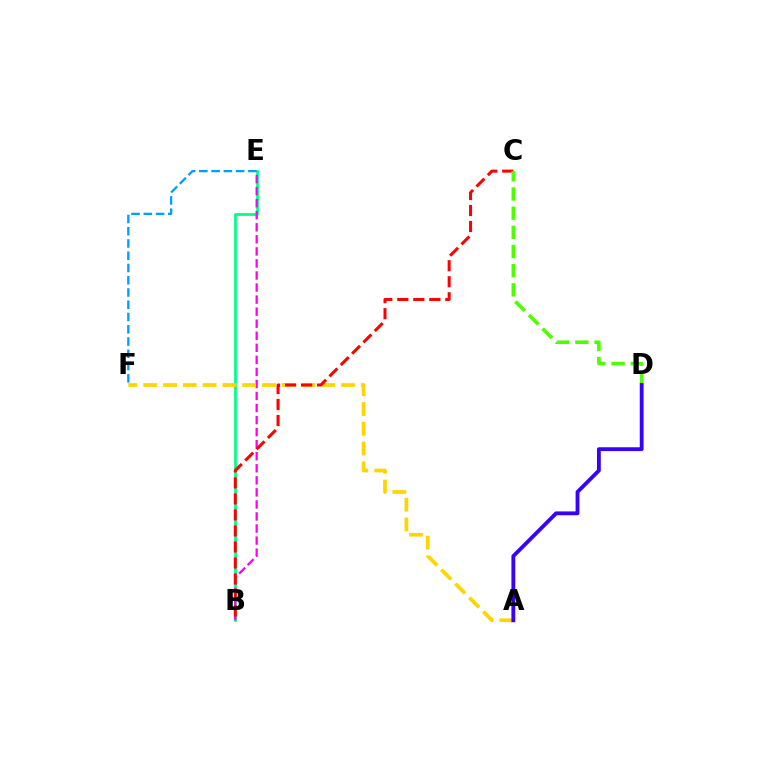{('B', 'E'): [{'color': '#00ff86', 'line_style': 'solid', 'thickness': 1.98}, {'color': '#ff00ed', 'line_style': 'dashed', 'thickness': 1.64}], ('A', 'F'): [{'color': '#ffd500', 'line_style': 'dashed', 'thickness': 2.69}], ('B', 'C'): [{'color': '#ff0000', 'line_style': 'dashed', 'thickness': 2.18}], ('C', 'D'): [{'color': '#4fff00', 'line_style': 'dashed', 'thickness': 2.6}], ('E', 'F'): [{'color': '#009eff', 'line_style': 'dashed', 'thickness': 1.67}], ('A', 'D'): [{'color': '#3700ff', 'line_style': 'solid', 'thickness': 2.75}]}